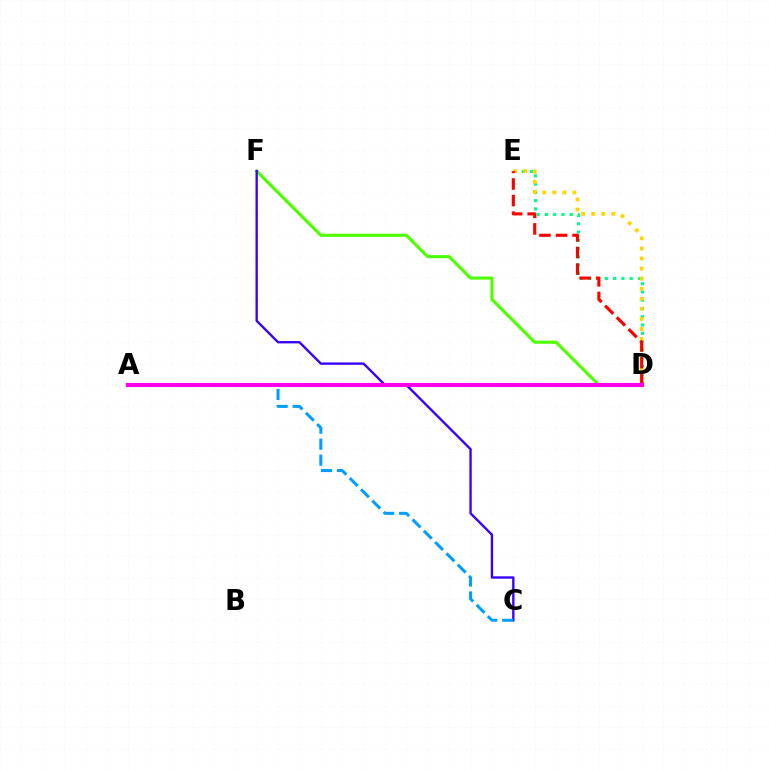{('D', 'E'): [{'color': '#00ff86', 'line_style': 'dotted', 'thickness': 2.25}, {'color': '#ffd500', 'line_style': 'dotted', 'thickness': 2.73}, {'color': '#ff0000', 'line_style': 'dashed', 'thickness': 2.25}], ('D', 'F'): [{'color': '#4fff00', 'line_style': 'solid', 'thickness': 2.26}], ('C', 'F'): [{'color': '#3700ff', 'line_style': 'solid', 'thickness': 1.7}], ('A', 'C'): [{'color': '#009eff', 'line_style': 'dashed', 'thickness': 2.17}], ('A', 'D'): [{'color': '#ff00ed', 'line_style': 'solid', 'thickness': 2.97}]}